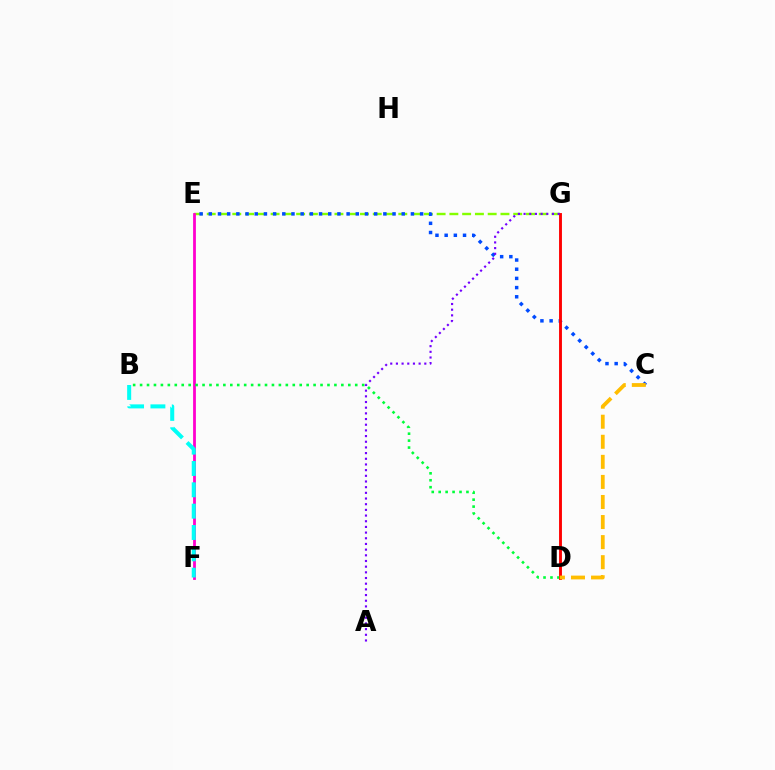{('E', 'G'): [{'color': '#84ff00', 'line_style': 'dashed', 'thickness': 1.73}], ('C', 'E'): [{'color': '#004bff', 'line_style': 'dotted', 'thickness': 2.5}], ('E', 'F'): [{'color': '#ff00cf', 'line_style': 'solid', 'thickness': 2.01}], ('B', 'D'): [{'color': '#00ff39', 'line_style': 'dotted', 'thickness': 1.89}], ('D', 'G'): [{'color': '#ff0000', 'line_style': 'solid', 'thickness': 2.08}], ('C', 'D'): [{'color': '#ffbd00', 'line_style': 'dashed', 'thickness': 2.73}], ('A', 'G'): [{'color': '#7200ff', 'line_style': 'dotted', 'thickness': 1.54}], ('B', 'F'): [{'color': '#00fff6', 'line_style': 'dashed', 'thickness': 2.9}]}